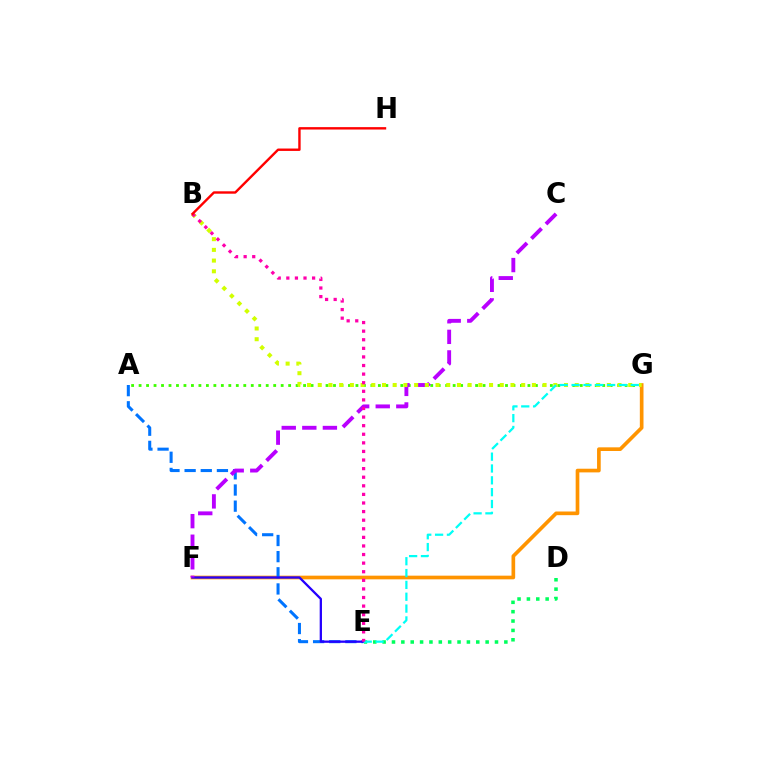{('A', 'G'): [{'color': '#3dff00', 'line_style': 'dotted', 'thickness': 2.03}], ('F', 'G'): [{'color': '#ff9400', 'line_style': 'solid', 'thickness': 2.64}], ('A', 'E'): [{'color': '#0074ff', 'line_style': 'dashed', 'thickness': 2.19}], ('E', 'F'): [{'color': '#2500ff', 'line_style': 'solid', 'thickness': 1.65}], ('C', 'F'): [{'color': '#b900ff', 'line_style': 'dashed', 'thickness': 2.79}], ('D', 'E'): [{'color': '#00ff5c', 'line_style': 'dotted', 'thickness': 2.54}], ('B', 'G'): [{'color': '#d1ff00', 'line_style': 'dotted', 'thickness': 2.91}], ('E', 'G'): [{'color': '#00fff6', 'line_style': 'dashed', 'thickness': 1.61}], ('B', 'E'): [{'color': '#ff00ac', 'line_style': 'dotted', 'thickness': 2.33}], ('B', 'H'): [{'color': '#ff0000', 'line_style': 'solid', 'thickness': 1.73}]}